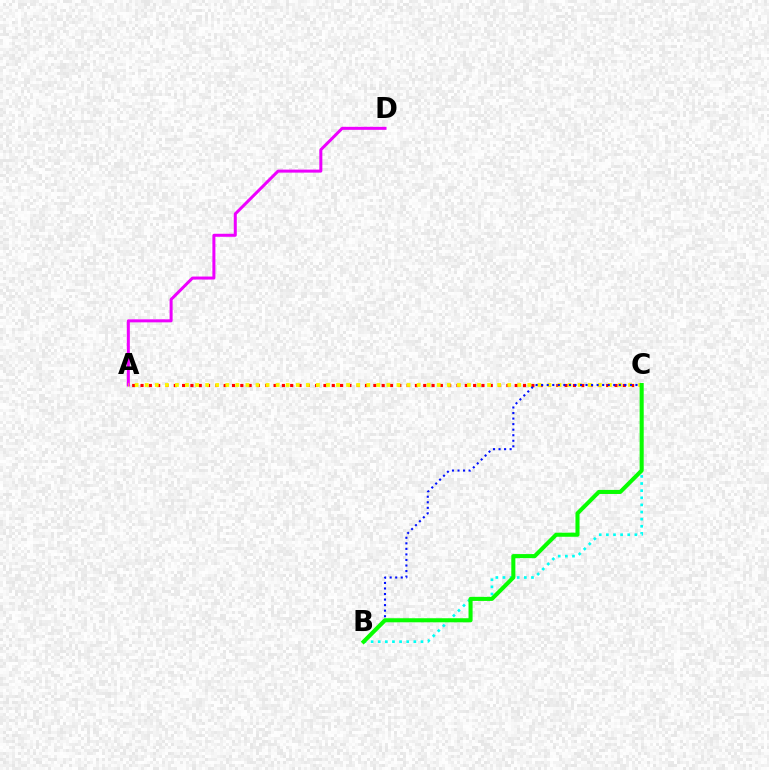{('B', 'C'): [{'color': '#00fff6', 'line_style': 'dotted', 'thickness': 1.94}, {'color': '#0010ff', 'line_style': 'dotted', 'thickness': 1.51}, {'color': '#08ff00', 'line_style': 'solid', 'thickness': 2.93}], ('A', 'D'): [{'color': '#ee00ff', 'line_style': 'solid', 'thickness': 2.17}], ('A', 'C'): [{'color': '#ff0000', 'line_style': 'dotted', 'thickness': 2.26}, {'color': '#fcf500', 'line_style': 'dotted', 'thickness': 2.74}]}